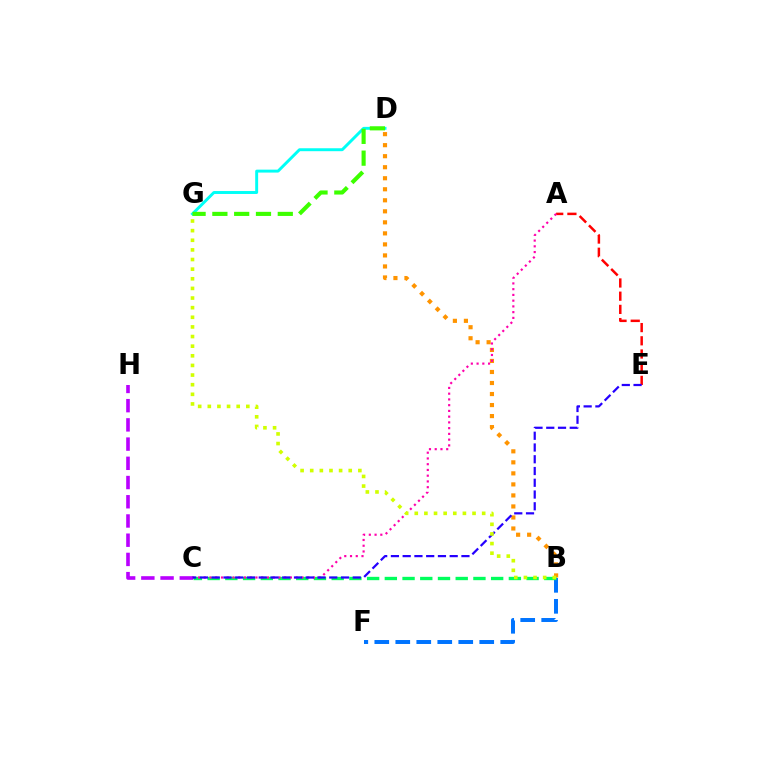{('A', 'E'): [{'color': '#ff0000', 'line_style': 'dashed', 'thickness': 1.79}], ('C', 'H'): [{'color': '#b900ff', 'line_style': 'dashed', 'thickness': 2.61}], ('D', 'G'): [{'color': '#00fff6', 'line_style': 'solid', 'thickness': 2.11}, {'color': '#3dff00', 'line_style': 'dashed', 'thickness': 2.96}], ('B', 'D'): [{'color': '#ff9400', 'line_style': 'dotted', 'thickness': 3.0}], ('B', 'F'): [{'color': '#0074ff', 'line_style': 'dashed', 'thickness': 2.85}], ('B', 'C'): [{'color': '#00ff5c', 'line_style': 'dashed', 'thickness': 2.41}], ('A', 'C'): [{'color': '#ff00ac', 'line_style': 'dotted', 'thickness': 1.56}], ('C', 'E'): [{'color': '#2500ff', 'line_style': 'dashed', 'thickness': 1.6}], ('B', 'G'): [{'color': '#d1ff00', 'line_style': 'dotted', 'thickness': 2.62}]}